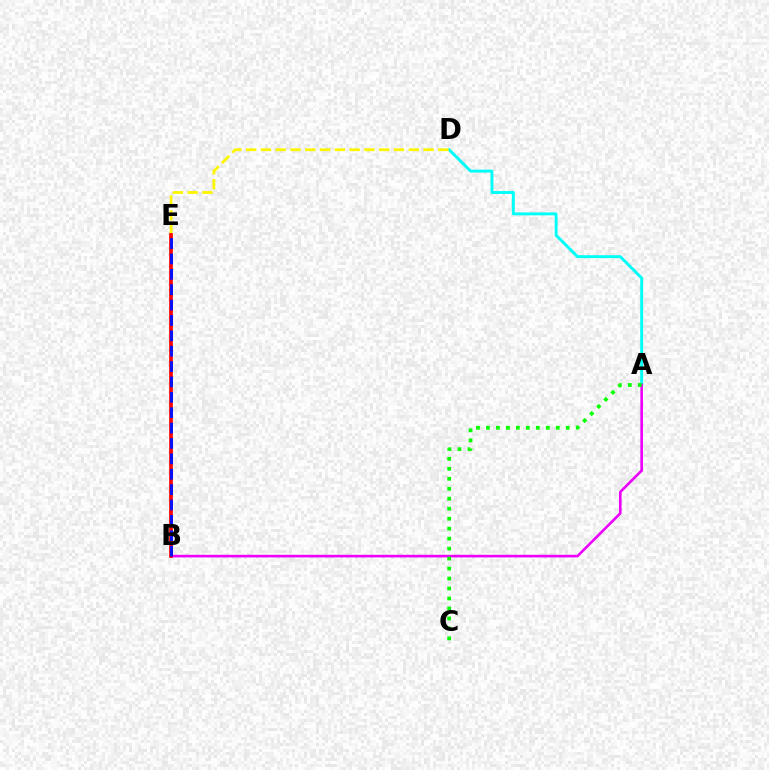{('A', 'D'): [{'color': '#00fff6', 'line_style': 'solid', 'thickness': 2.1}], ('A', 'B'): [{'color': '#ee00ff', 'line_style': 'solid', 'thickness': 1.89}], ('A', 'C'): [{'color': '#08ff00', 'line_style': 'dotted', 'thickness': 2.71}], ('D', 'E'): [{'color': '#fcf500', 'line_style': 'dashed', 'thickness': 2.01}], ('B', 'E'): [{'color': '#ff0000', 'line_style': 'solid', 'thickness': 2.67}, {'color': '#0010ff', 'line_style': 'dashed', 'thickness': 2.09}]}